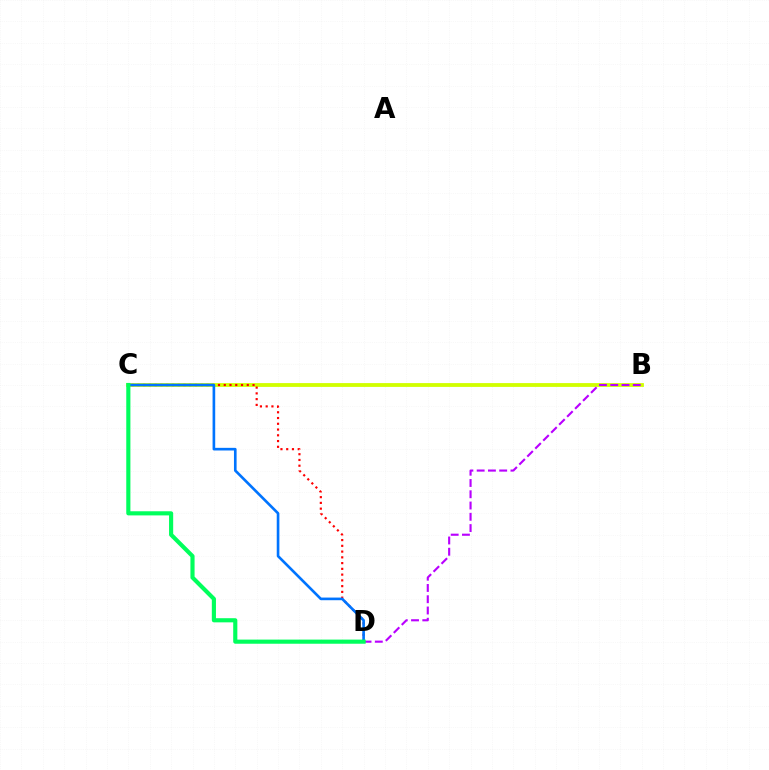{('B', 'C'): [{'color': '#d1ff00', 'line_style': 'solid', 'thickness': 2.74}], ('C', 'D'): [{'color': '#ff0000', 'line_style': 'dotted', 'thickness': 1.56}, {'color': '#0074ff', 'line_style': 'solid', 'thickness': 1.9}, {'color': '#00ff5c', 'line_style': 'solid', 'thickness': 2.98}], ('B', 'D'): [{'color': '#b900ff', 'line_style': 'dashed', 'thickness': 1.53}]}